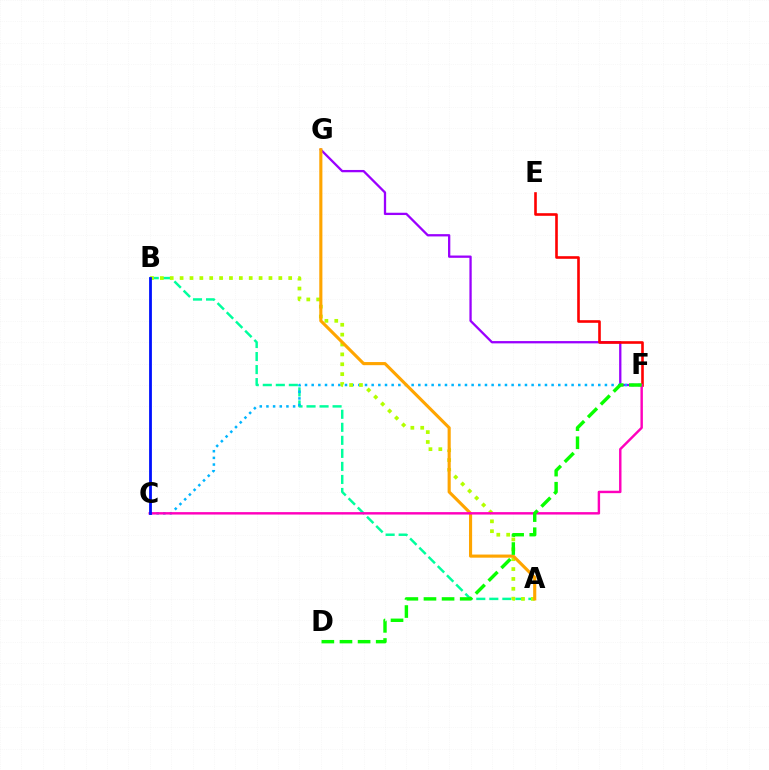{('F', 'G'): [{'color': '#9b00ff', 'line_style': 'solid', 'thickness': 1.65}], ('A', 'B'): [{'color': '#00ff9d', 'line_style': 'dashed', 'thickness': 1.77}, {'color': '#b3ff00', 'line_style': 'dotted', 'thickness': 2.68}], ('E', 'F'): [{'color': '#ff0000', 'line_style': 'solid', 'thickness': 1.88}], ('C', 'F'): [{'color': '#00b5ff', 'line_style': 'dotted', 'thickness': 1.81}, {'color': '#ff00bd', 'line_style': 'solid', 'thickness': 1.75}], ('A', 'G'): [{'color': '#ffa500', 'line_style': 'solid', 'thickness': 2.25}], ('D', 'F'): [{'color': '#08ff00', 'line_style': 'dashed', 'thickness': 2.46}], ('B', 'C'): [{'color': '#0010ff', 'line_style': 'solid', 'thickness': 2.01}]}